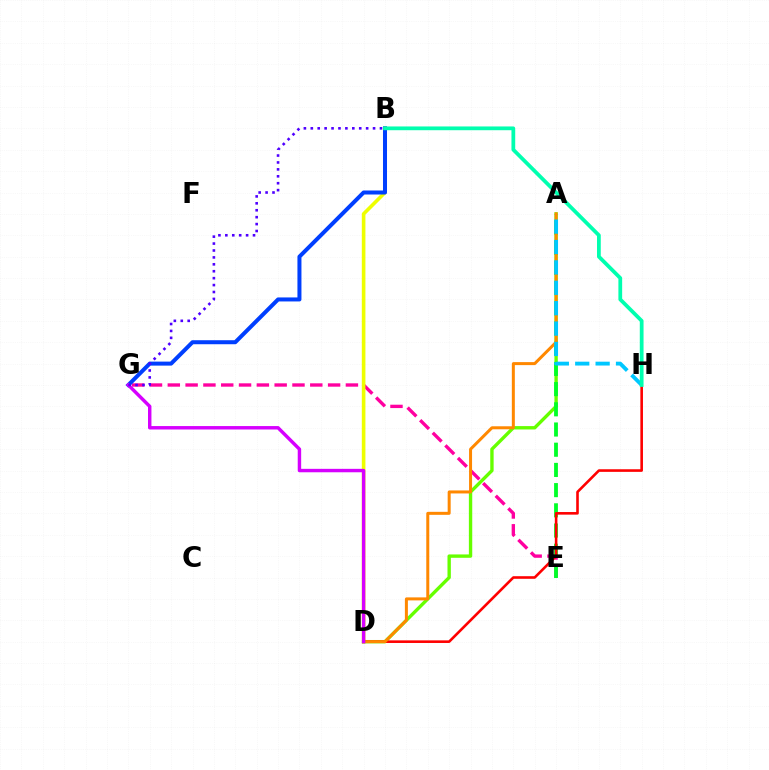{('E', 'G'): [{'color': '#ff00a0', 'line_style': 'dashed', 'thickness': 2.42}], ('B', 'D'): [{'color': '#eeff00', 'line_style': 'solid', 'thickness': 2.6}], ('A', 'D'): [{'color': '#66ff00', 'line_style': 'solid', 'thickness': 2.42}, {'color': '#ff8800', 'line_style': 'solid', 'thickness': 2.16}], ('A', 'E'): [{'color': '#00ff27', 'line_style': 'dashed', 'thickness': 2.74}], ('D', 'H'): [{'color': '#ff0000', 'line_style': 'solid', 'thickness': 1.88}], ('B', 'G'): [{'color': '#003fff', 'line_style': 'solid', 'thickness': 2.89}, {'color': '#4f00ff', 'line_style': 'dotted', 'thickness': 1.88}], ('D', 'G'): [{'color': '#d600ff', 'line_style': 'solid', 'thickness': 2.47}], ('A', 'H'): [{'color': '#00c7ff', 'line_style': 'dashed', 'thickness': 2.77}], ('B', 'H'): [{'color': '#00ffaf', 'line_style': 'solid', 'thickness': 2.71}]}